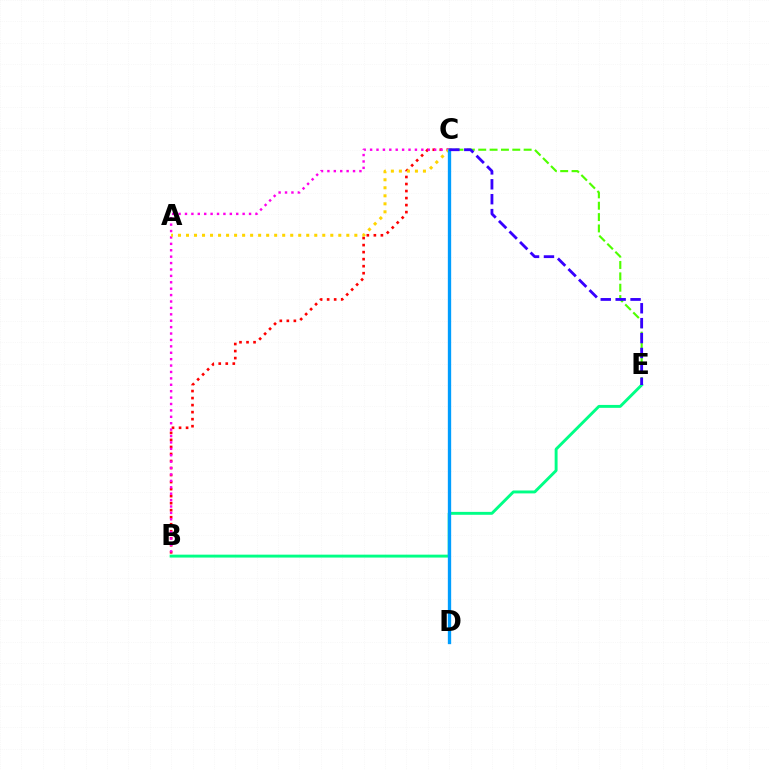{('C', 'E'): [{'color': '#4fff00', 'line_style': 'dashed', 'thickness': 1.54}, {'color': '#3700ff', 'line_style': 'dashed', 'thickness': 2.02}], ('B', 'C'): [{'color': '#ff0000', 'line_style': 'dotted', 'thickness': 1.91}, {'color': '#ff00ed', 'line_style': 'dotted', 'thickness': 1.74}], ('A', 'C'): [{'color': '#ffd500', 'line_style': 'dotted', 'thickness': 2.18}], ('B', 'E'): [{'color': '#00ff86', 'line_style': 'solid', 'thickness': 2.1}], ('C', 'D'): [{'color': '#009eff', 'line_style': 'solid', 'thickness': 2.4}]}